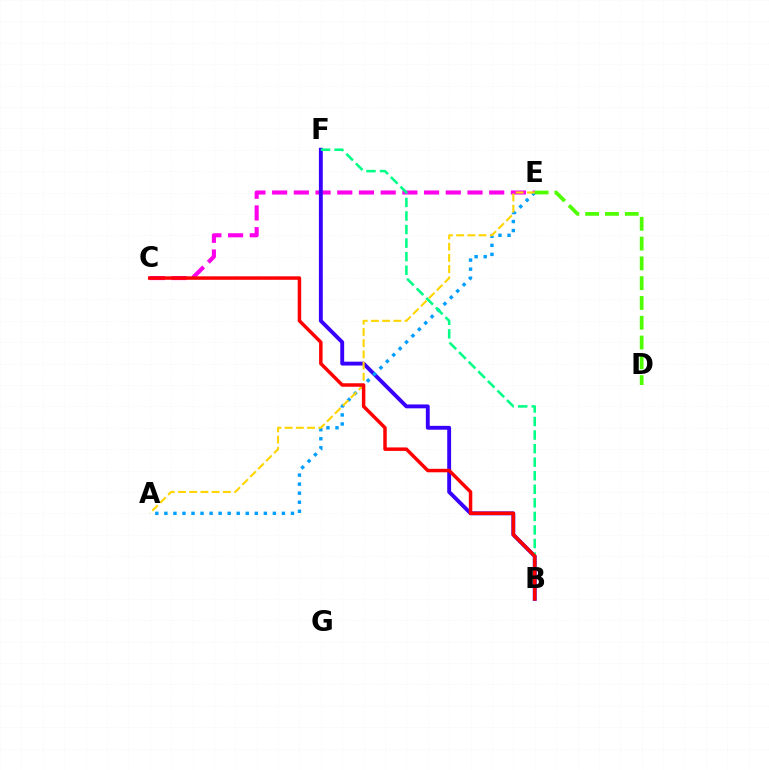{('C', 'E'): [{'color': '#ff00ed', 'line_style': 'dashed', 'thickness': 2.95}], ('B', 'F'): [{'color': '#3700ff', 'line_style': 'solid', 'thickness': 2.79}, {'color': '#00ff86', 'line_style': 'dashed', 'thickness': 1.84}], ('A', 'E'): [{'color': '#009eff', 'line_style': 'dotted', 'thickness': 2.46}, {'color': '#ffd500', 'line_style': 'dashed', 'thickness': 1.52}], ('D', 'E'): [{'color': '#4fff00', 'line_style': 'dashed', 'thickness': 2.69}], ('B', 'C'): [{'color': '#ff0000', 'line_style': 'solid', 'thickness': 2.51}]}